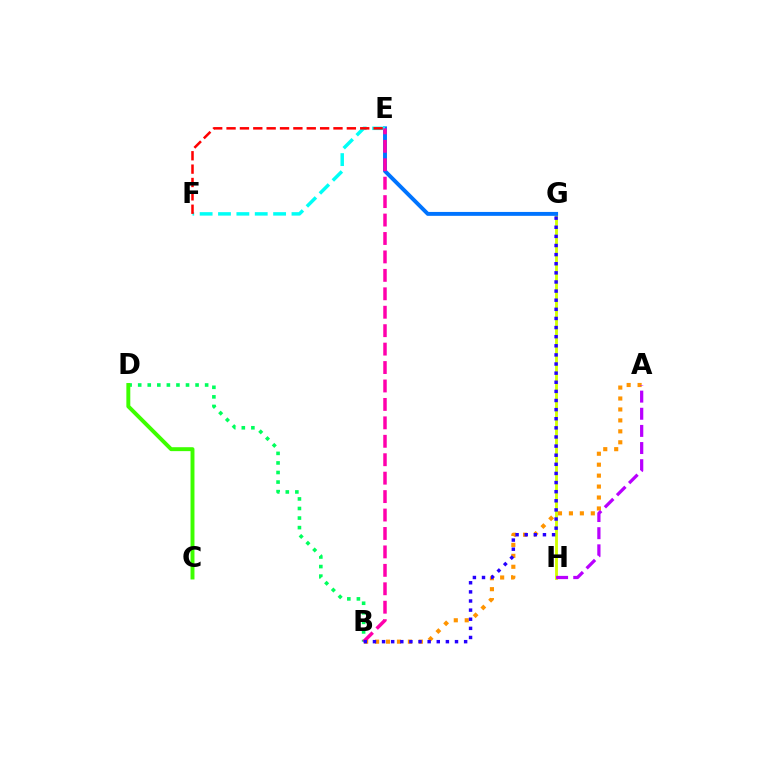{('A', 'B'): [{'color': '#ff9400', 'line_style': 'dotted', 'thickness': 2.97}], ('G', 'H'): [{'color': '#d1ff00', 'line_style': 'solid', 'thickness': 2.05}], ('B', 'D'): [{'color': '#00ff5c', 'line_style': 'dotted', 'thickness': 2.6}], ('E', 'G'): [{'color': '#0074ff', 'line_style': 'solid', 'thickness': 2.82}], ('A', 'H'): [{'color': '#b900ff', 'line_style': 'dashed', 'thickness': 2.33}], ('E', 'F'): [{'color': '#00fff6', 'line_style': 'dashed', 'thickness': 2.5}, {'color': '#ff0000', 'line_style': 'dashed', 'thickness': 1.82}], ('B', 'E'): [{'color': '#ff00ac', 'line_style': 'dashed', 'thickness': 2.5}], ('C', 'D'): [{'color': '#3dff00', 'line_style': 'solid', 'thickness': 2.83}], ('B', 'G'): [{'color': '#2500ff', 'line_style': 'dotted', 'thickness': 2.48}]}